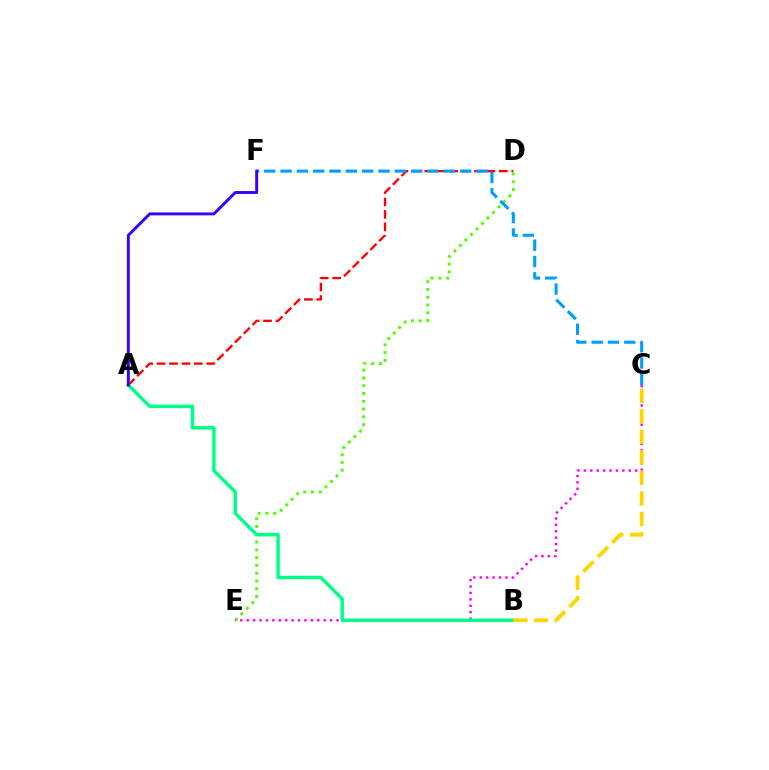{('D', 'E'): [{'color': '#4fff00', 'line_style': 'dotted', 'thickness': 2.11}], ('C', 'E'): [{'color': '#ff00ed', 'line_style': 'dotted', 'thickness': 1.74}], ('A', 'D'): [{'color': '#ff0000', 'line_style': 'dashed', 'thickness': 1.69}], ('A', 'B'): [{'color': '#00ff86', 'line_style': 'solid', 'thickness': 2.48}], ('B', 'C'): [{'color': '#ffd500', 'line_style': 'dashed', 'thickness': 2.79}], ('C', 'F'): [{'color': '#009eff', 'line_style': 'dashed', 'thickness': 2.22}], ('A', 'F'): [{'color': '#3700ff', 'line_style': 'solid', 'thickness': 2.1}]}